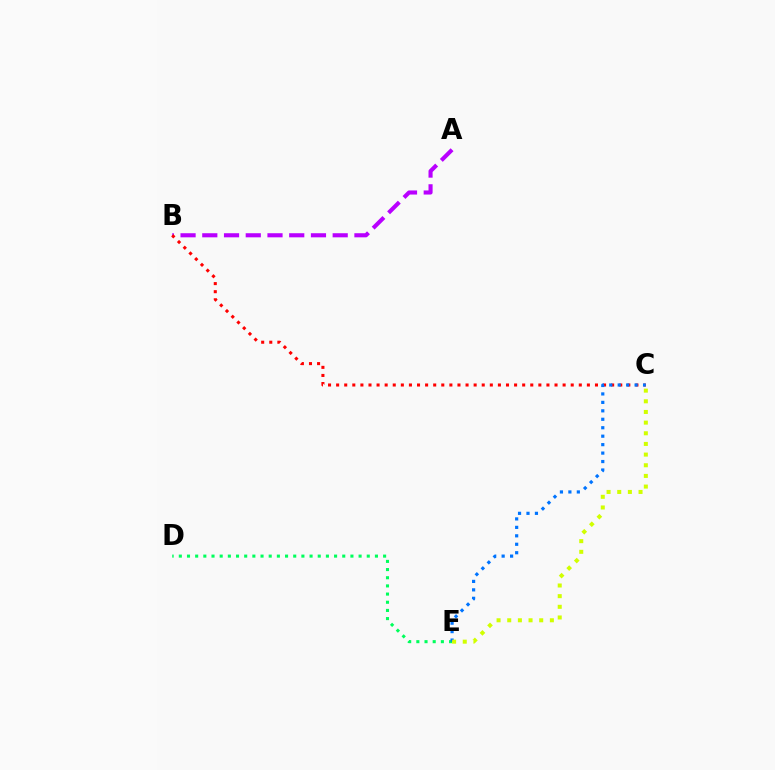{('A', 'B'): [{'color': '#b900ff', 'line_style': 'dashed', 'thickness': 2.95}], ('B', 'C'): [{'color': '#ff0000', 'line_style': 'dotted', 'thickness': 2.2}], ('D', 'E'): [{'color': '#00ff5c', 'line_style': 'dotted', 'thickness': 2.22}], ('C', 'E'): [{'color': '#0074ff', 'line_style': 'dotted', 'thickness': 2.3}, {'color': '#d1ff00', 'line_style': 'dotted', 'thickness': 2.9}]}